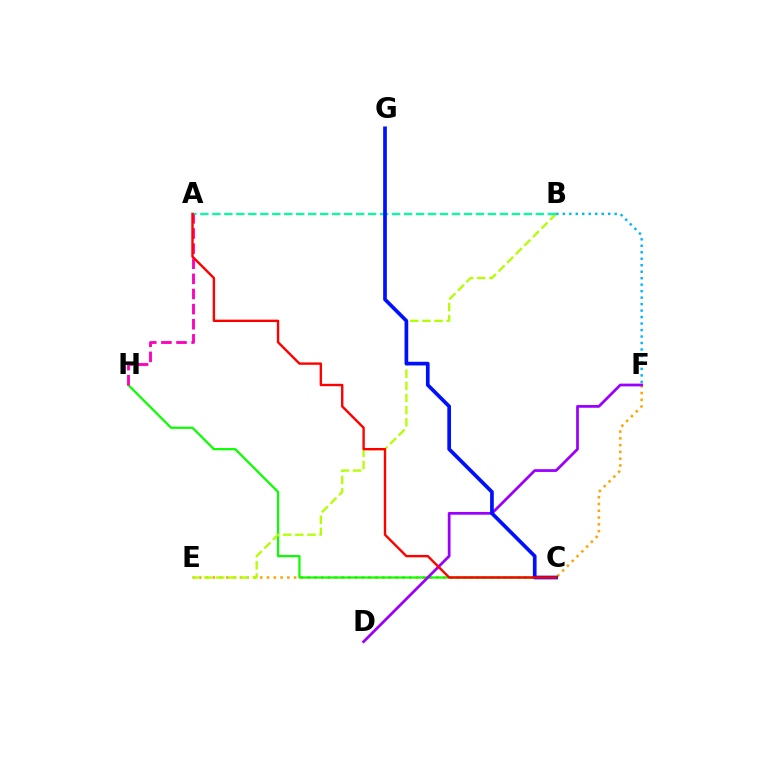{('E', 'F'): [{'color': '#ffa500', 'line_style': 'dotted', 'thickness': 1.84}], ('C', 'H'): [{'color': '#08ff00', 'line_style': 'solid', 'thickness': 1.59}], ('B', 'E'): [{'color': '#b3ff00', 'line_style': 'dashed', 'thickness': 1.65}], ('D', 'F'): [{'color': '#9b00ff', 'line_style': 'solid', 'thickness': 1.98}], ('A', 'B'): [{'color': '#00ff9d', 'line_style': 'dashed', 'thickness': 1.63}], ('B', 'F'): [{'color': '#00b5ff', 'line_style': 'dotted', 'thickness': 1.76}], ('A', 'H'): [{'color': '#ff00bd', 'line_style': 'dashed', 'thickness': 2.05}], ('C', 'G'): [{'color': '#0010ff', 'line_style': 'solid', 'thickness': 2.66}], ('A', 'C'): [{'color': '#ff0000', 'line_style': 'solid', 'thickness': 1.72}]}